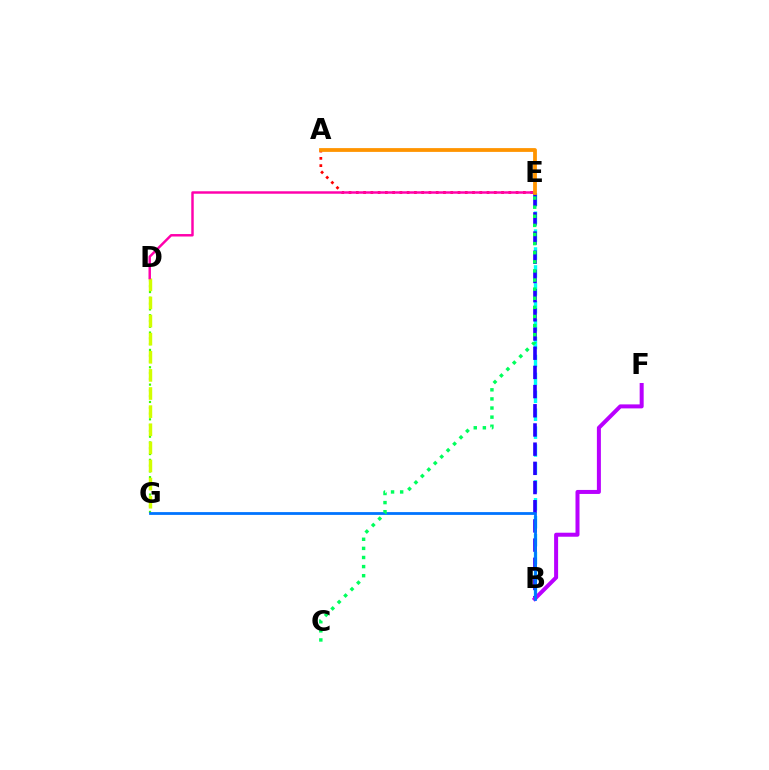{('B', 'E'): [{'color': '#00fff6', 'line_style': 'dashed', 'thickness': 2.43}, {'color': '#2500ff', 'line_style': 'dashed', 'thickness': 2.61}], ('A', 'E'): [{'color': '#ff0000', 'line_style': 'dotted', 'thickness': 1.97}, {'color': '#ff9400', 'line_style': 'solid', 'thickness': 2.73}], ('D', 'G'): [{'color': '#3dff00', 'line_style': 'dotted', 'thickness': 1.57}, {'color': '#d1ff00', 'line_style': 'dashed', 'thickness': 2.46}], ('D', 'E'): [{'color': '#ff00ac', 'line_style': 'solid', 'thickness': 1.77}], ('B', 'F'): [{'color': '#b900ff', 'line_style': 'solid', 'thickness': 2.88}], ('B', 'G'): [{'color': '#0074ff', 'line_style': 'solid', 'thickness': 2.01}], ('C', 'E'): [{'color': '#00ff5c', 'line_style': 'dotted', 'thickness': 2.47}]}